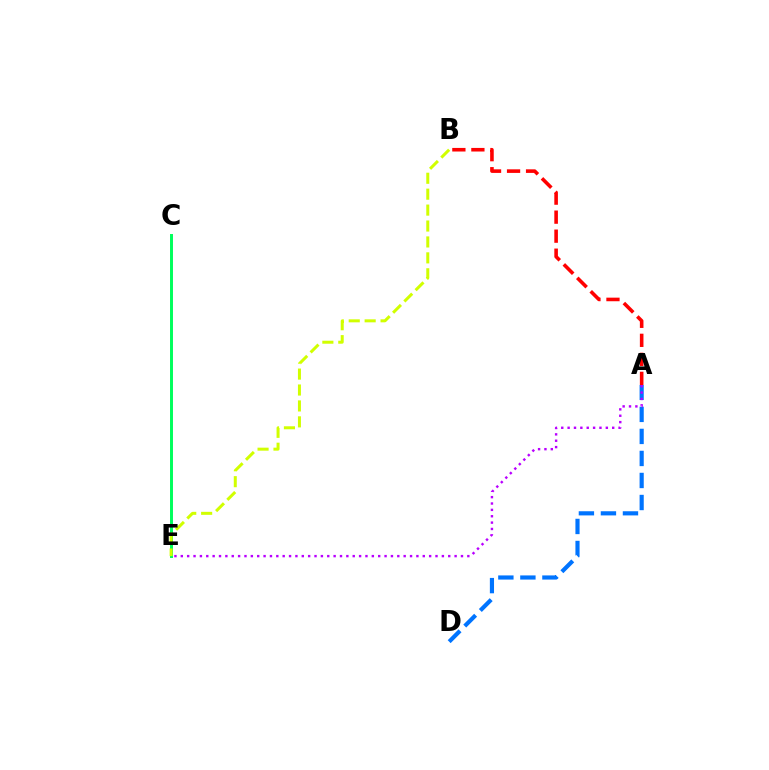{('C', 'E'): [{'color': '#00ff5c', 'line_style': 'solid', 'thickness': 2.13}], ('A', 'D'): [{'color': '#0074ff', 'line_style': 'dashed', 'thickness': 2.99}], ('A', 'B'): [{'color': '#ff0000', 'line_style': 'dashed', 'thickness': 2.58}], ('A', 'E'): [{'color': '#b900ff', 'line_style': 'dotted', 'thickness': 1.73}], ('B', 'E'): [{'color': '#d1ff00', 'line_style': 'dashed', 'thickness': 2.16}]}